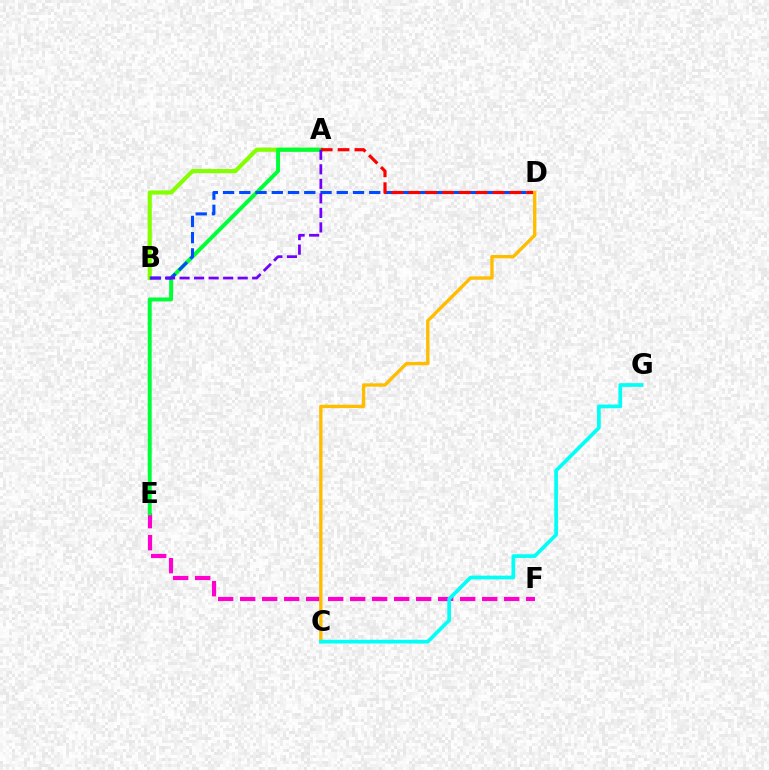{('E', 'F'): [{'color': '#ff00cf', 'line_style': 'dashed', 'thickness': 2.99}], ('A', 'B'): [{'color': '#84ff00', 'line_style': 'solid', 'thickness': 2.98}, {'color': '#7200ff', 'line_style': 'dashed', 'thickness': 1.97}], ('A', 'E'): [{'color': '#00ff39', 'line_style': 'solid', 'thickness': 2.85}], ('B', 'D'): [{'color': '#004bff', 'line_style': 'dashed', 'thickness': 2.21}], ('A', 'D'): [{'color': '#ff0000', 'line_style': 'dashed', 'thickness': 2.29}], ('C', 'D'): [{'color': '#ffbd00', 'line_style': 'solid', 'thickness': 2.41}], ('C', 'G'): [{'color': '#00fff6', 'line_style': 'solid', 'thickness': 2.67}]}